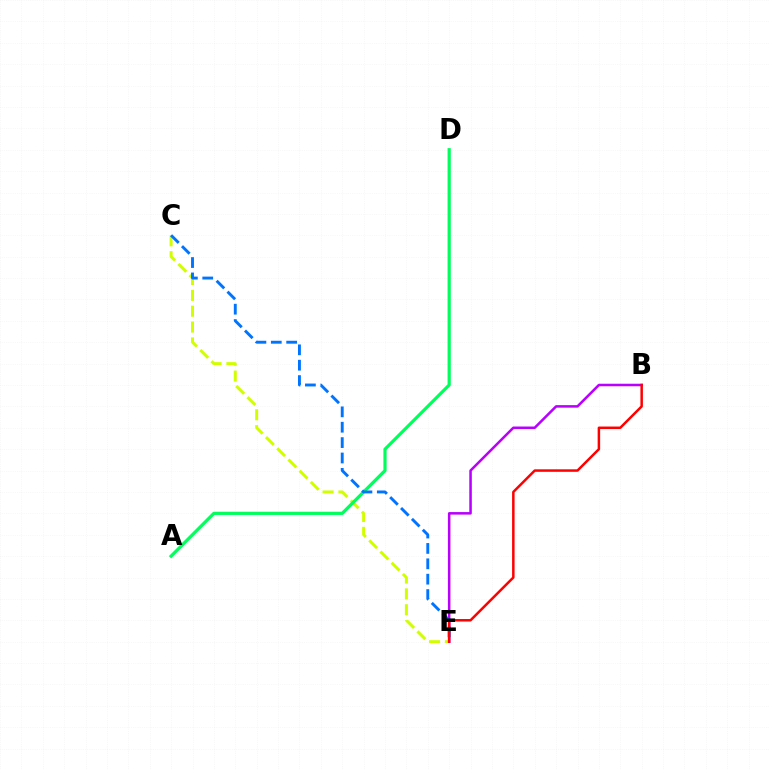{('C', 'E'): [{'color': '#d1ff00', 'line_style': 'dashed', 'thickness': 2.15}, {'color': '#0074ff', 'line_style': 'dashed', 'thickness': 2.09}], ('A', 'D'): [{'color': '#00ff5c', 'line_style': 'solid', 'thickness': 2.3}], ('B', 'E'): [{'color': '#b900ff', 'line_style': 'solid', 'thickness': 1.82}, {'color': '#ff0000', 'line_style': 'solid', 'thickness': 1.79}]}